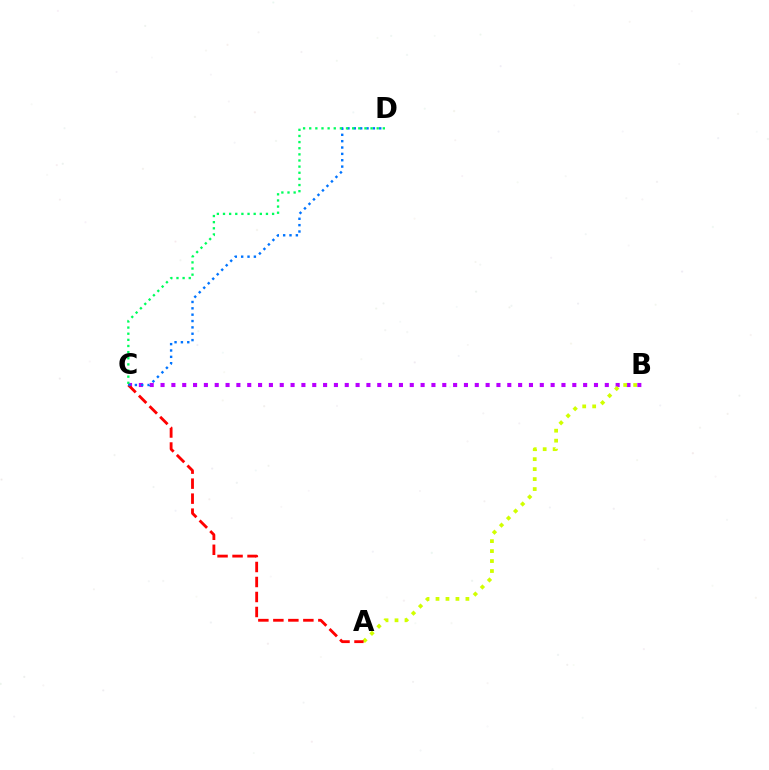{('B', 'C'): [{'color': '#b900ff', 'line_style': 'dotted', 'thickness': 2.94}], ('A', 'B'): [{'color': '#d1ff00', 'line_style': 'dotted', 'thickness': 2.71}], ('A', 'C'): [{'color': '#ff0000', 'line_style': 'dashed', 'thickness': 2.04}], ('C', 'D'): [{'color': '#0074ff', 'line_style': 'dotted', 'thickness': 1.73}, {'color': '#00ff5c', 'line_style': 'dotted', 'thickness': 1.67}]}